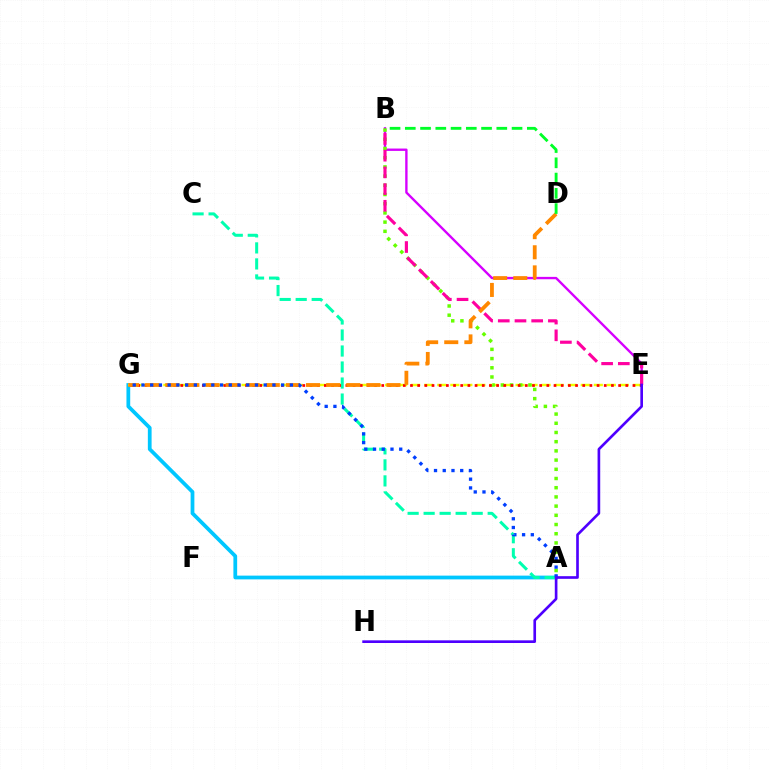{('B', 'E'): [{'color': '#d600ff', 'line_style': 'solid', 'thickness': 1.7}, {'color': '#ff00a0', 'line_style': 'dashed', 'thickness': 2.27}], ('A', 'G'): [{'color': '#00c7ff', 'line_style': 'solid', 'thickness': 2.7}, {'color': '#003fff', 'line_style': 'dotted', 'thickness': 2.37}], ('E', 'G'): [{'color': '#eeff00', 'line_style': 'dashed', 'thickness': 1.77}, {'color': '#ff0000', 'line_style': 'dotted', 'thickness': 1.95}], ('A', 'B'): [{'color': '#66ff00', 'line_style': 'dotted', 'thickness': 2.5}], ('A', 'C'): [{'color': '#00ffaf', 'line_style': 'dashed', 'thickness': 2.18}], ('D', 'G'): [{'color': '#ff8800', 'line_style': 'dashed', 'thickness': 2.73}], ('B', 'D'): [{'color': '#00ff27', 'line_style': 'dashed', 'thickness': 2.07}], ('E', 'H'): [{'color': '#4f00ff', 'line_style': 'solid', 'thickness': 1.91}]}